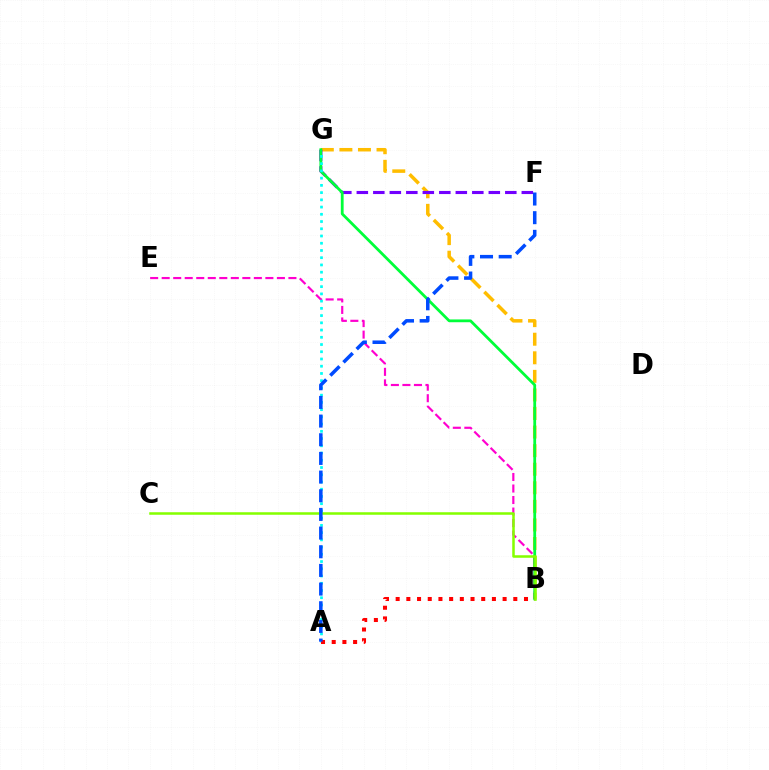{('B', 'G'): [{'color': '#ffbd00', 'line_style': 'dashed', 'thickness': 2.52}, {'color': '#00ff39', 'line_style': 'solid', 'thickness': 2.01}], ('B', 'E'): [{'color': '#ff00cf', 'line_style': 'dashed', 'thickness': 1.57}], ('F', 'G'): [{'color': '#7200ff', 'line_style': 'dashed', 'thickness': 2.24}], ('A', 'G'): [{'color': '#00fff6', 'line_style': 'dotted', 'thickness': 1.97}], ('A', 'B'): [{'color': '#ff0000', 'line_style': 'dotted', 'thickness': 2.91}], ('B', 'C'): [{'color': '#84ff00', 'line_style': 'solid', 'thickness': 1.82}], ('A', 'F'): [{'color': '#004bff', 'line_style': 'dashed', 'thickness': 2.54}]}